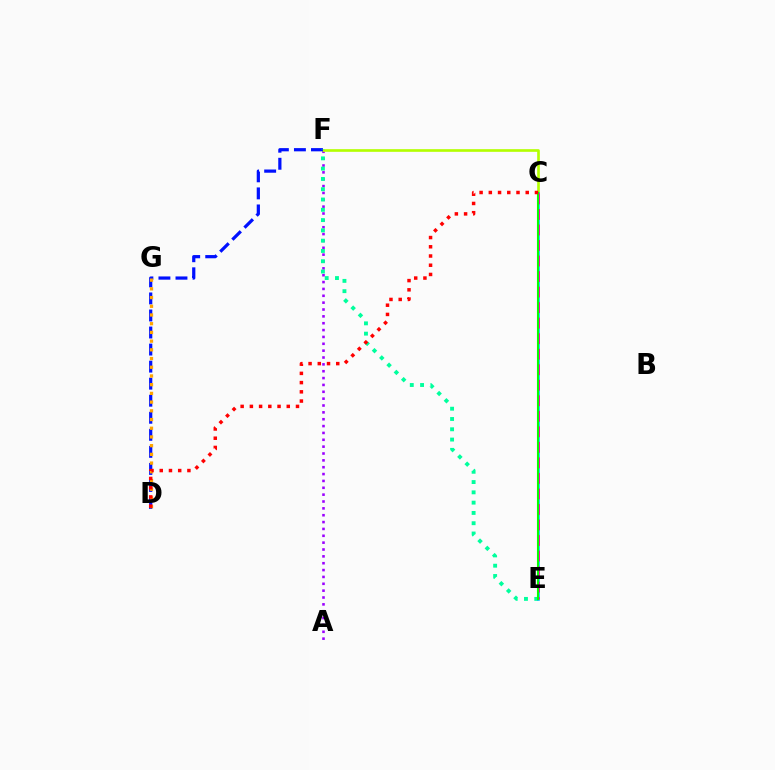{('A', 'F'): [{'color': '#9b00ff', 'line_style': 'dotted', 'thickness': 1.86}], ('C', 'F'): [{'color': '#b3ff00', 'line_style': 'solid', 'thickness': 1.91}], ('D', 'F'): [{'color': '#0010ff', 'line_style': 'dashed', 'thickness': 2.32}], ('D', 'G'): [{'color': '#ffa500', 'line_style': 'dotted', 'thickness': 2.37}], ('E', 'F'): [{'color': '#00ff9d', 'line_style': 'dotted', 'thickness': 2.8}], ('C', 'E'): [{'color': '#00b5ff', 'line_style': 'solid', 'thickness': 1.83}, {'color': '#ff00bd', 'line_style': 'dashed', 'thickness': 2.11}, {'color': '#08ff00', 'line_style': 'solid', 'thickness': 1.5}], ('C', 'D'): [{'color': '#ff0000', 'line_style': 'dotted', 'thickness': 2.51}]}